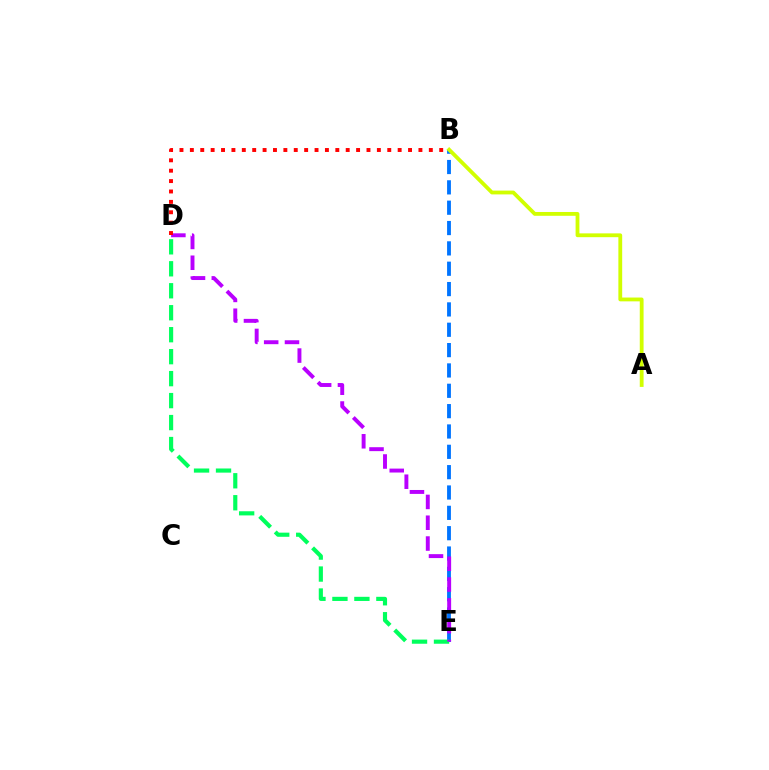{('B', 'E'): [{'color': '#0074ff', 'line_style': 'dashed', 'thickness': 2.76}], ('D', 'E'): [{'color': '#00ff5c', 'line_style': 'dashed', 'thickness': 2.98}, {'color': '#b900ff', 'line_style': 'dashed', 'thickness': 2.83}], ('A', 'B'): [{'color': '#d1ff00', 'line_style': 'solid', 'thickness': 2.75}], ('B', 'D'): [{'color': '#ff0000', 'line_style': 'dotted', 'thickness': 2.82}]}